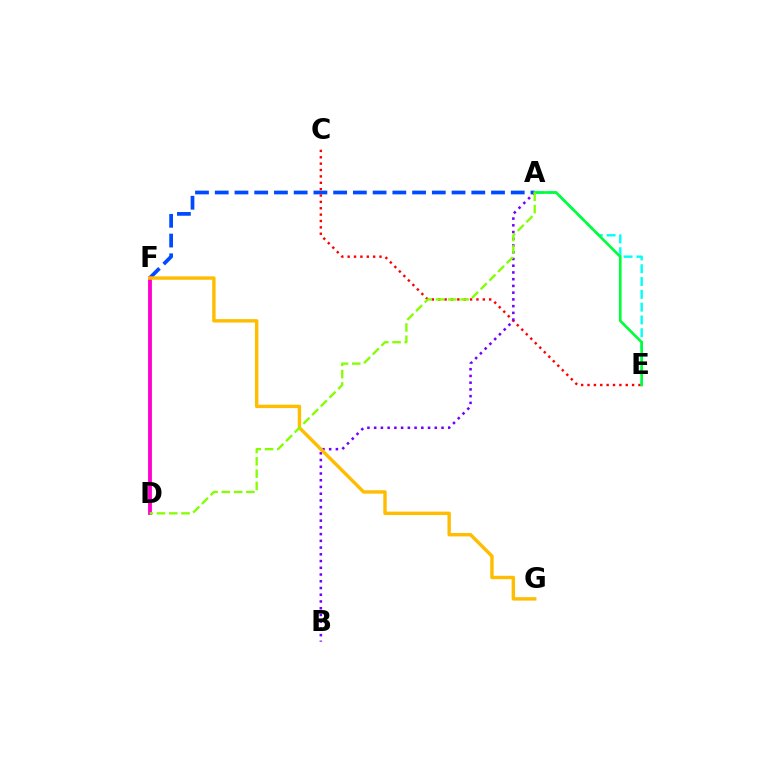{('A', 'F'): [{'color': '#004bff', 'line_style': 'dashed', 'thickness': 2.68}], ('A', 'E'): [{'color': '#00fff6', 'line_style': 'dashed', 'thickness': 1.74}, {'color': '#00ff39', 'line_style': 'solid', 'thickness': 1.91}], ('C', 'E'): [{'color': '#ff0000', 'line_style': 'dotted', 'thickness': 1.73}], ('D', 'F'): [{'color': '#ff00cf', 'line_style': 'solid', 'thickness': 2.75}], ('A', 'B'): [{'color': '#7200ff', 'line_style': 'dotted', 'thickness': 1.83}], ('F', 'G'): [{'color': '#ffbd00', 'line_style': 'solid', 'thickness': 2.45}], ('A', 'D'): [{'color': '#84ff00', 'line_style': 'dashed', 'thickness': 1.67}]}